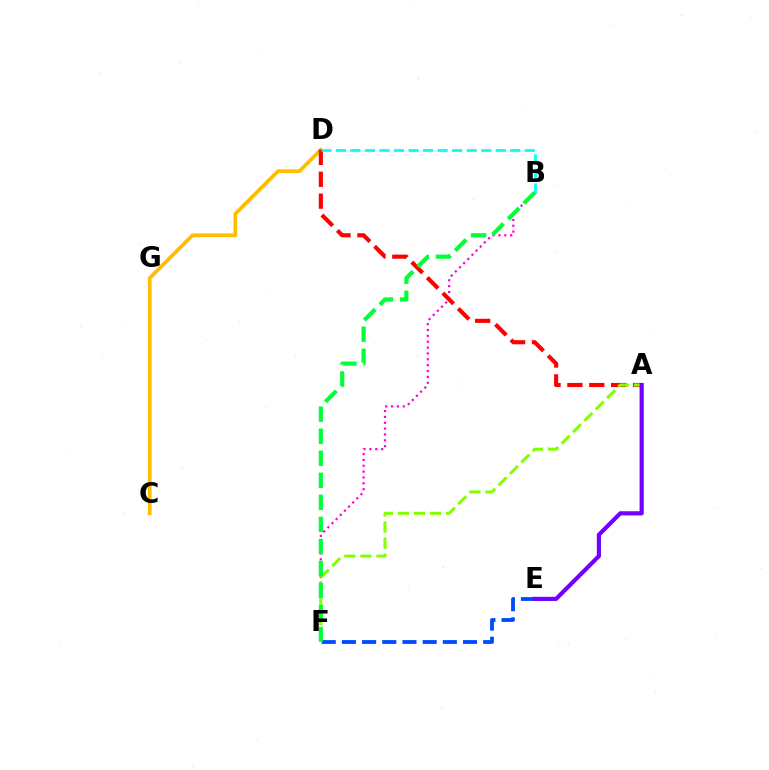{('C', 'D'): [{'color': '#ffbd00', 'line_style': 'solid', 'thickness': 2.68}], ('B', 'F'): [{'color': '#ff00cf', 'line_style': 'dotted', 'thickness': 1.59}, {'color': '#00ff39', 'line_style': 'dashed', 'thickness': 2.99}], ('A', 'D'): [{'color': '#ff0000', 'line_style': 'dashed', 'thickness': 2.97}], ('E', 'F'): [{'color': '#004bff', 'line_style': 'dashed', 'thickness': 2.74}], ('A', 'F'): [{'color': '#84ff00', 'line_style': 'dashed', 'thickness': 2.18}], ('A', 'E'): [{'color': '#7200ff', 'line_style': 'solid', 'thickness': 2.99}], ('B', 'D'): [{'color': '#00fff6', 'line_style': 'dashed', 'thickness': 1.97}]}